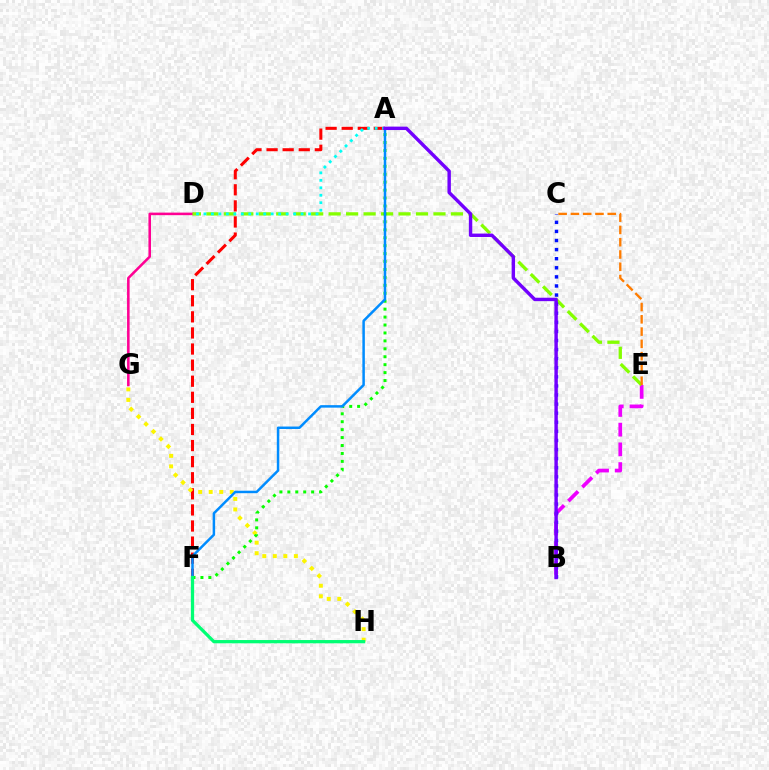{('B', 'E'): [{'color': '#ee00ff', 'line_style': 'dashed', 'thickness': 2.68}], ('A', 'F'): [{'color': '#ff0000', 'line_style': 'dashed', 'thickness': 2.19}, {'color': '#08ff00', 'line_style': 'dotted', 'thickness': 2.16}, {'color': '#008cff', 'line_style': 'solid', 'thickness': 1.79}], ('D', 'G'): [{'color': '#ff0094', 'line_style': 'solid', 'thickness': 1.84}], ('D', 'E'): [{'color': '#84ff00', 'line_style': 'dashed', 'thickness': 2.37}], ('G', 'H'): [{'color': '#fcf500', 'line_style': 'dotted', 'thickness': 2.86}], ('B', 'C'): [{'color': '#0010ff', 'line_style': 'dotted', 'thickness': 2.47}], ('C', 'E'): [{'color': '#ff7c00', 'line_style': 'dashed', 'thickness': 1.67}], ('A', 'D'): [{'color': '#00fff6', 'line_style': 'dotted', 'thickness': 2.03}], ('F', 'H'): [{'color': '#00ff74', 'line_style': 'solid', 'thickness': 2.35}], ('A', 'B'): [{'color': '#7200ff', 'line_style': 'solid', 'thickness': 2.46}]}